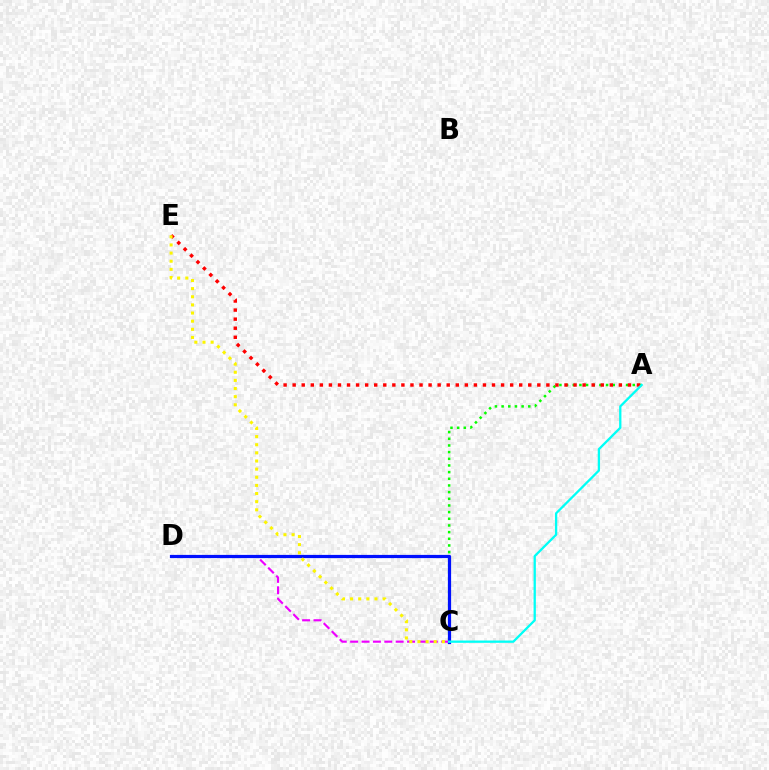{('A', 'C'): [{'color': '#08ff00', 'line_style': 'dotted', 'thickness': 1.81}, {'color': '#00fff6', 'line_style': 'solid', 'thickness': 1.65}], ('A', 'E'): [{'color': '#ff0000', 'line_style': 'dotted', 'thickness': 2.46}], ('C', 'D'): [{'color': '#ee00ff', 'line_style': 'dashed', 'thickness': 1.55}, {'color': '#0010ff', 'line_style': 'solid', 'thickness': 2.31}], ('C', 'E'): [{'color': '#fcf500', 'line_style': 'dotted', 'thickness': 2.21}]}